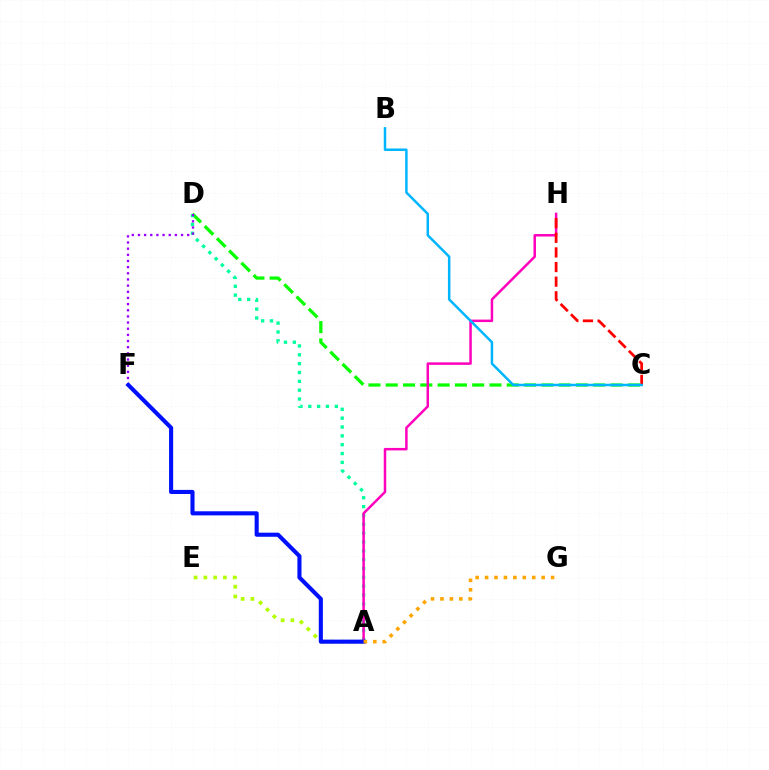{('C', 'D'): [{'color': '#08ff00', 'line_style': 'dashed', 'thickness': 2.35}], ('A', 'D'): [{'color': '#00ff9d', 'line_style': 'dotted', 'thickness': 2.4}], ('A', 'H'): [{'color': '#ff00bd', 'line_style': 'solid', 'thickness': 1.8}], ('C', 'H'): [{'color': '#ff0000', 'line_style': 'dashed', 'thickness': 1.99}], ('B', 'C'): [{'color': '#00b5ff', 'line_style': 'solid', 'thickness': 1.8}], ('D', 'F'): [{'color': '#9b00ff', 'line_style': 'dotted', 'thickness': 1.67}], ('A', 'E'): [{'color': '#b3ff00', 'line_style': 'dotted', 'thickness': 2.66}], ('A', 'F'): [{'color': '#0010ff', 'line_style': 'solid', 'thickness': 2.95}], ('A', 'G'): [{'color': '#ffa500', 'line_style': 'dotted', 'thickness': 2.56}]}